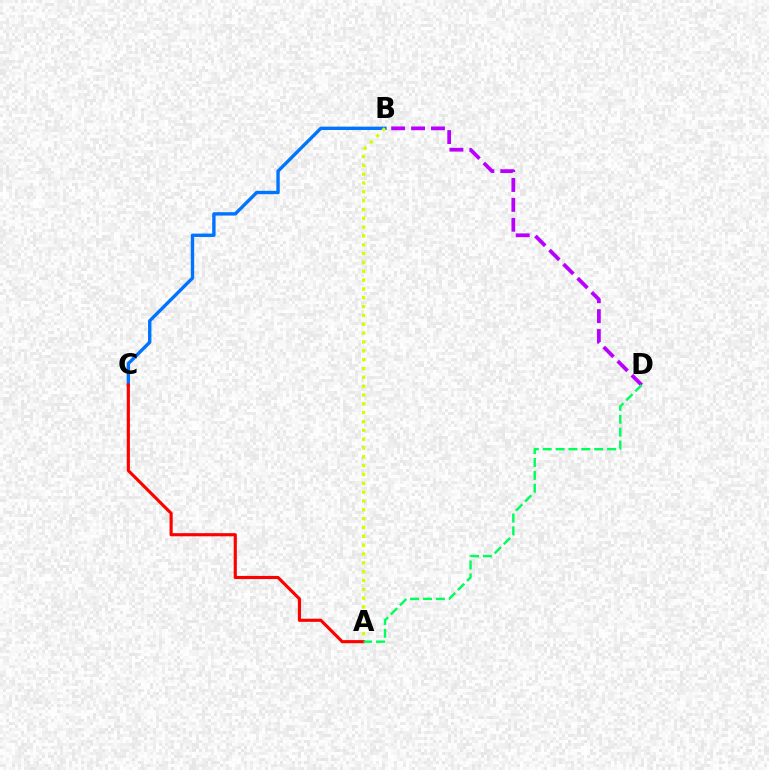{('B', 'C'): [{'color': '#0074ff', 'line_style': 'solid', 'thickness': 2.43}], ('A', 'B'): [{'color': '#d1ff00', 'line_style': 'dotted', 'thickness': 2.4}], ('B', 'D'): [{'color': '#b900ff', 'line_style': 'dashed', 'thickness': 2.7}], ('A', 'C'): [{'color': '#ff0000', 'line_style': 'solid', 'thickness': 2.26}], ('A', 'D'): [{'color': '#00ff5c', 'line_style': 'dashed', 'thickness': 1.75}]}